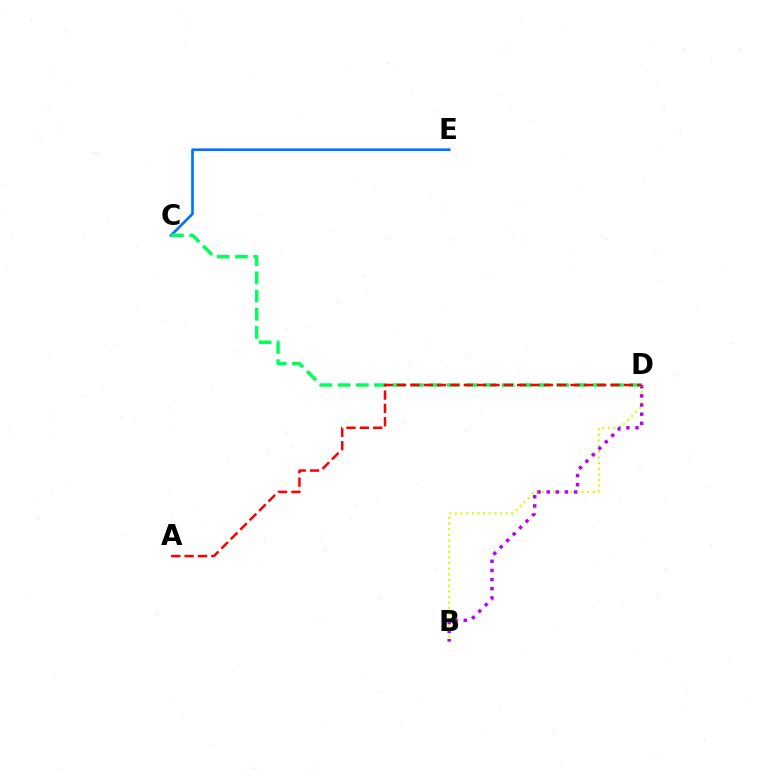{('B', 'D'): [{'color': '#d1ff00', 'line_style': 'dotted', 'thickness': 1.53}, {'color': '#b900ff', 'line_style': 'dotted', 'thickness': 2.48}], ('C', 'E'): [{'color': '#0074ff', 'line_style': 'solid', 'thickness': 1.93}], ('C', 'D'): [{'color': '#00ff5c', 'line_style': 'dashed', 'thickness': 2.47}], ('A', 'D'): [{'color': '#ff0000', 'line_style': 'dashed', 'thickness': 1.81}]}